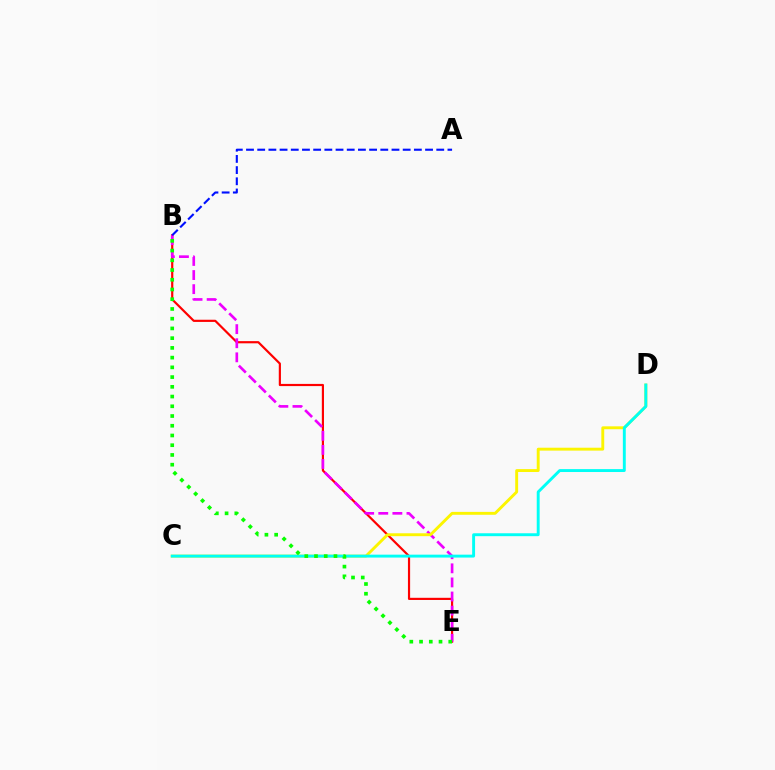{('B', 'E'): [{'color': '#ff0000', 'line_style': 'solid', 'thickness': 1.57}, {'color': '#ee00ff', 'line_style': 'dashed', 'thickness': 1.91}, {'color': '#08ff00', 'line_style': 'dotted', 'thickness': 2.64}], ('C', 'D'): [{'color': '#fcf500', 'line_style': 'solid', 'thickness': 2.09}, {'color': '#00fff6', 'line_style': 'solid', 'thickness': 2.1}], ('A', 'B'): [{'color': '#0010ff', 'line_style': 'dashed', 'thickness': 1.52}]}